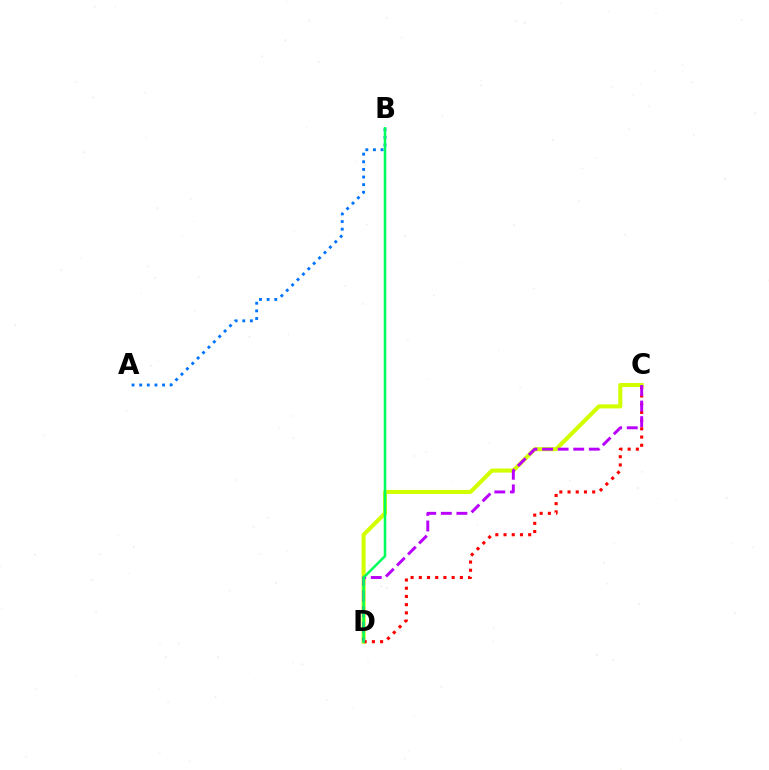{('C', 'D'): [{'color': '#d1ff00', 'line_style': 'solid', 'thickness': 2.93}, {'color': '#ff0000', 'line_style': 'dotted', 'thickness': 2.23}, {'color': '#b900ff', 'line_style': 'dashed', 'thickness': 2.12}], ('A', 'B'): [{'color': '#0074ff', 'line_style': 'dotted', 'thickness': 2.07}], ('B', 'D'): [{'color': '#00ff5c', 'line_style': 'solid', 'thickness': 1.84}]}